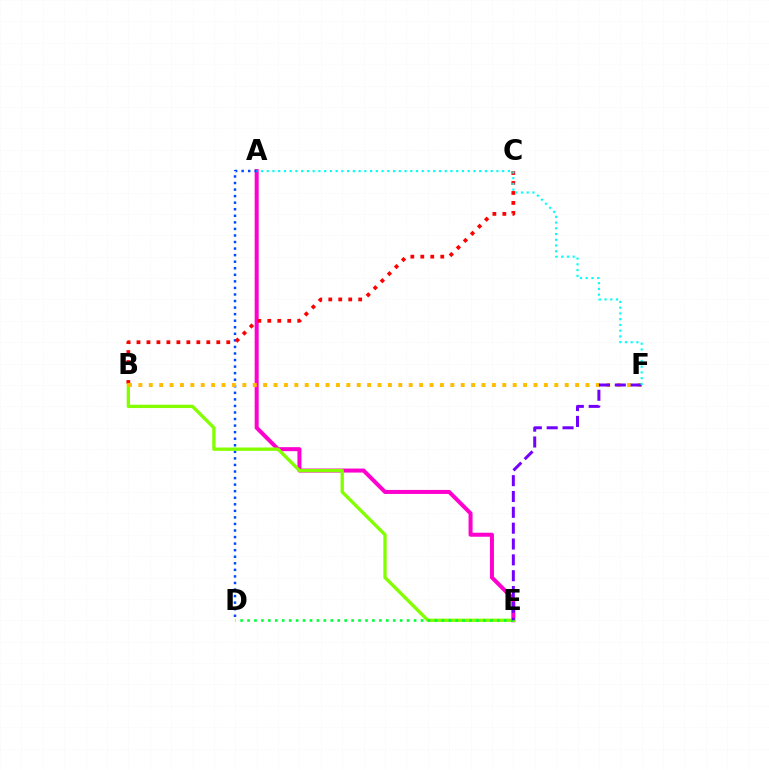{('A', 'E'): [{'color': '#ff00cf', 'line_style': 'solid', 'thickness': 2.89}], ('A', 'D'): [{'color': '#004bff', 'line_style': 'dotted', 'thickness': 1.78}], ('B', 'C'): [{'color': '#ff0000', 'line_style': 'dotted', 'thickness': 2.71}], ('B', 'E'): [{'color': '#84ff00', 'line_style': 'solid', 'thickness': 2.4}], ('B', 'F'): [{'color': '#ffbd00', 'line_style': 'dotted', 'thickness': 2.83}], ('D', 'E'): [{'color': '#00ff39', 'line_style': 'dotted', 'thickness': 1.89}], ('E', 'F'): [{'color': '#7200ff', 'line_style': 'dashed', 'thickness': 2.15}], ('A', 'F'): [{'color': '#00fff6', 'line_style': 'dotted', 'thickness': 1.56}]}